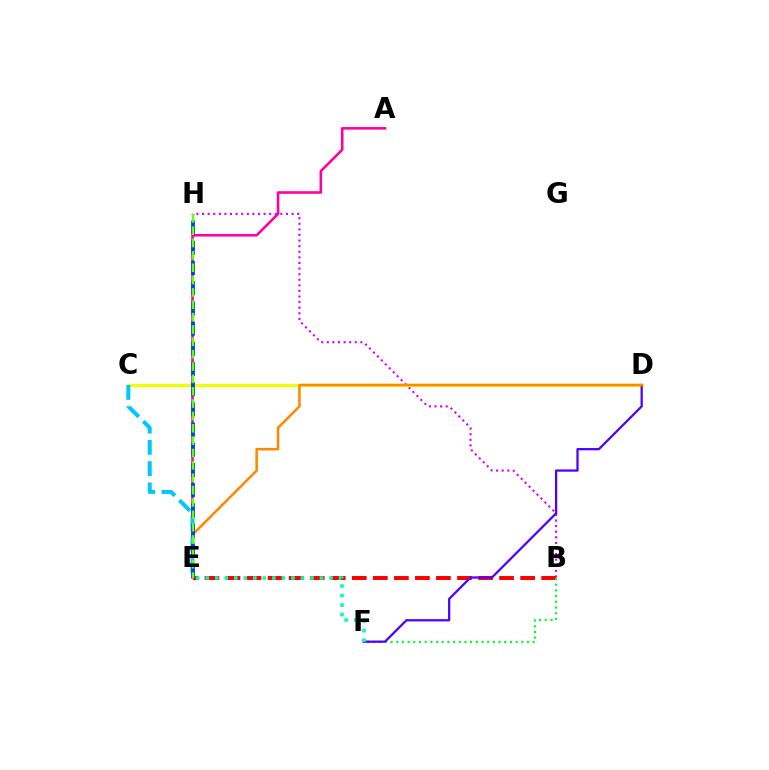{('B', 'H'): [{'color': '#d600ff', 'line_style': 'dotted', 'thickness': 1.52}], ('B', 'E'): [{'color': '#ff0000', 'line_style': 'dashed', 'thickness': 2.86}], ('C', 'D'): [{'color': '#eeff00', 'line_style': 'solid', 'thickness': 2.29}], ('A', 'E'): [{'color': '#ff00a0', 'line_style': 'solid', 'thickness': 1.86}], ('B', 'F'): [{'color': '#00ff27', 'line_style': 'dotted', 'thickness': 1.54}], ('D', 'F'): [{'color': '#4f00ff', 'line_style': 'solid', 'thickness': 1.63}], ('D', 'E'): [{'color': '#ff8800', 'line_style': 'solid', 'thickness': 1.85}], ('E', 'F'): [{'color': '#00ffaf', 'line_style': 'dotted', 'thickness': 2.59}], ('C', 'E'): [{'color': '#00c7ff', 'line_style': 'dashed', 'thickness': 2.89}], ('E', 'H'): [{'color': '#003fff', 'line_style': 'dashed', 'thickness': 2.74}, {'color': '#66ff00', 'line_style': 'dashed', 'thickness': 1.68}]}